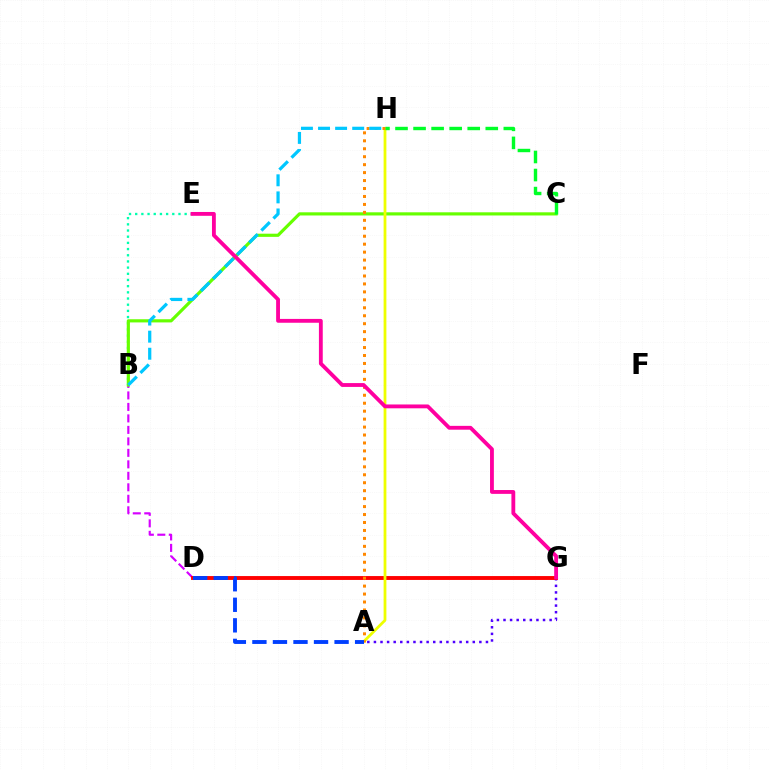{('A', 'G'): [{'color': '#4f00ff', 'line_style': 'dotted', 'thickness': 1.79}], ('B', 'E'): [{'color': '#00ffaf', 'line_style': 'dotted', 'thickness': 1.68}], ('B', 'D'): [{'color': '#d600ff', 'line_style': 'dashed', 'thickness': 1.56}], ('B', 'C'): [{'color': '#66ff00', 'line_style': 'solid', 'thickness': 2.28}], ('D', 'G'): [{'color': '#ff0000', 'line_style': 'solid', 'thickness': 2.8}], ('A', 'H'): [{'color': '#eeff00', 'line_style': 'solid', 'thickness': 2.0}, {'color': '#ff8800', 'line_style': 'dotted', 'thickness': 2.16}], ('E', 'G'): [{'color': '#ff00a0', 'line_style': 'solid', 'thickness': 2.76}], ('A', 'D'): [{'color': '#003fff', 'line_style': 'dashed', 'thickness': 2.79}], ('C', 'H'): [{'color': '#00ff27', 'line_style': 'dashed', 'thickness': 2.45}], ('B', 'H'): [{'color': '#00c7ff', 'line_style': 'dashed', 'thickness': 2.32}]}